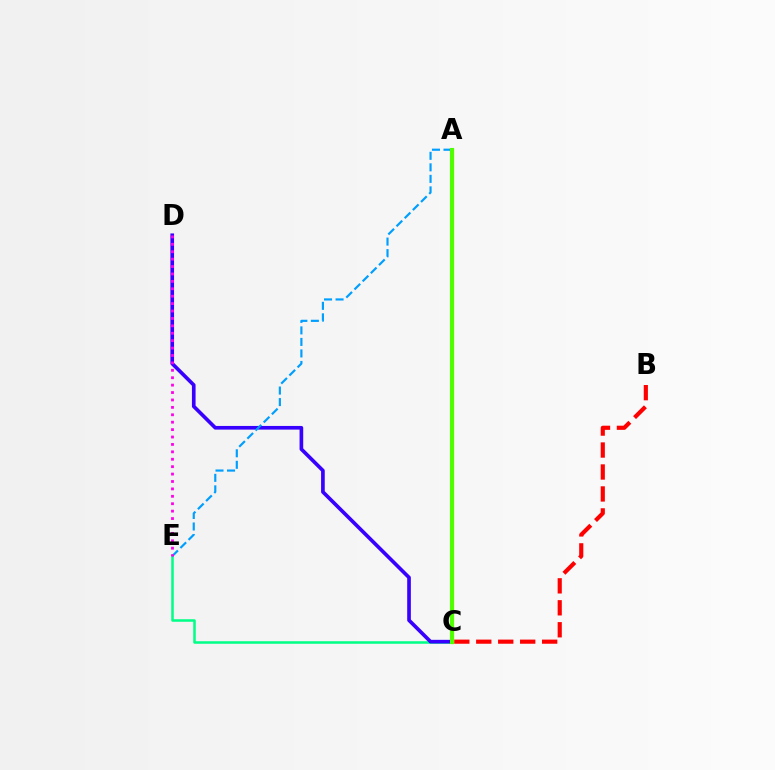{('C', 'E'): [{'color': '#00ff86', 'line_style': 'solid', 'thickness': 1.82}], ('B', 'C'): [{'color': '#ff0000', 'line_style': 'dashed', 'thickness': 2.98}], ('C', 'D'): [{'color': '#3700ff', 'line_style': 'solid', 'thickness': 2.63}], ('A', 'E'): [{'color': '#009eff', 'line_style': 'dashed', 'thickness': 1.57}], ('A', 'C'): [{'color': '#ffd500', 'line_style': 'solid', 'thickness': 2.33}, {'color': '#4fff00', 'line_style': 'solid', 'thickness': 2.96}], ('D', 'E'): [{'color': '#ff00ed', 'line_style': 'dotted', 'thickness': 2.01}]}